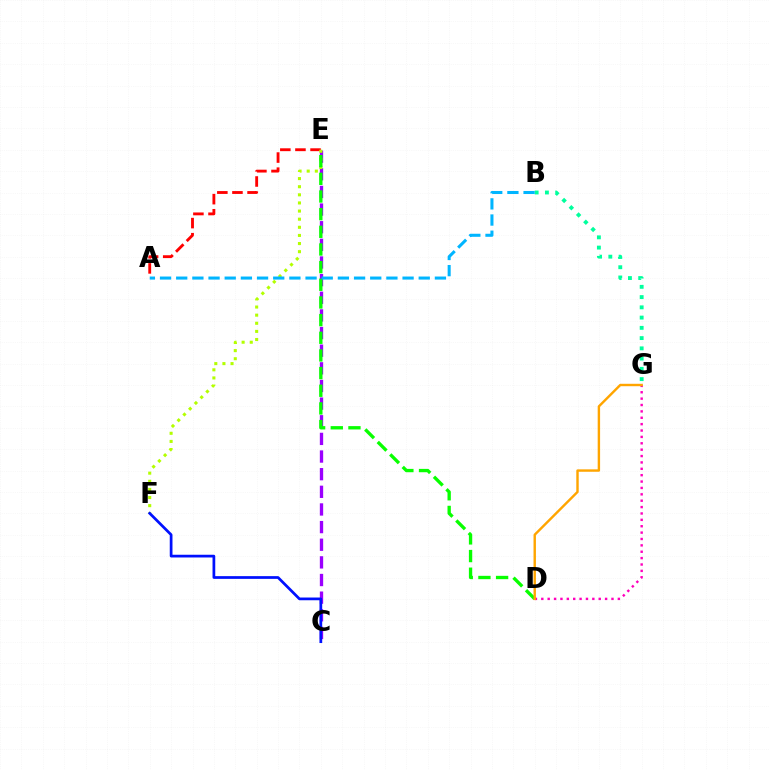{('C', 'E'): [{'color': '#9b00ff', 'line_style': 'dashed', 'thickness': 2.4}], ('A', 'E'): [{'color': '#ff0000', 'line_style': 'dashed', 'thickness': 2.05}], ('E', 'F'): [{'color': '#b3ff00', 'line_style': 'dotted', 'thickness': 2.21}], ('B', 'G'): [{'color': '#00ff9d', 'line_style': 'dotted', 'thickness': 2.79}], ('D', 'E'): [{'color': '#08ff00', 'line_style': 'dashed', 'thickness': 2.4}], ('D', 'G'): [{'color': '#ff00bd', 'line_style': 'dotted', 'thickness': 1.73}, {'color': '#ffa500', 'line_style': 'solid', 'thickness': 1.74}], ('C', 'F'): [{'color': '#0010ff', 'line_style': 'solid', 'thickness': 1.97}], ('A', 'B'): [{'color': '#00b5ff', 'line_style': 'dashed', 'thickness': 2.2}]}